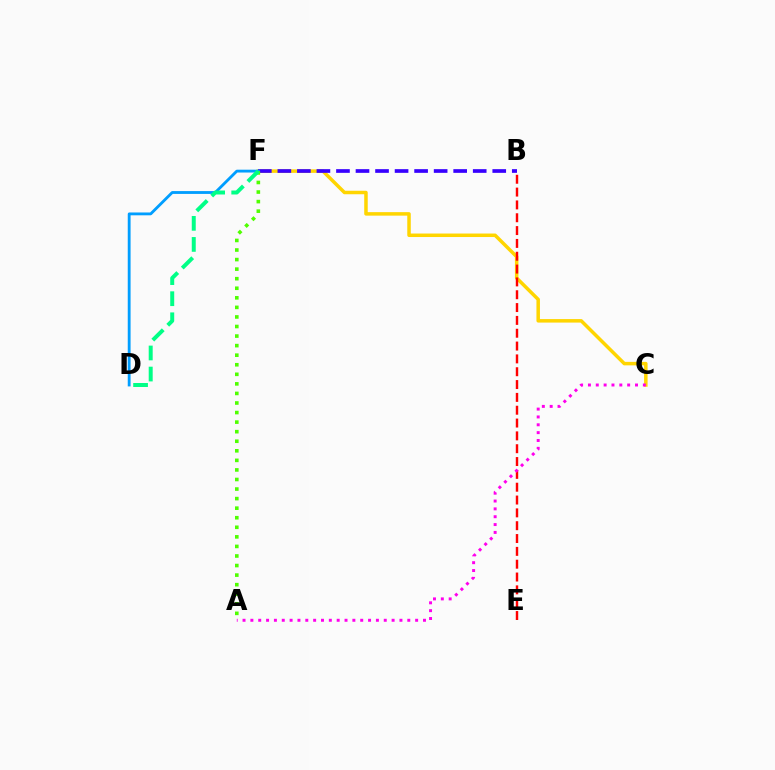{('C', 'F'): [{'color': '#ffd500', 'line_style': 'solid', 'thickness': 2.52}], ('B', 'E'): [{'color': '#ff0000', 'line_style': 'dashed', 'thickness': 1.74}], ('B', 'F'): [{'color': '#3700ff', 'line_style': 'dashed', 'thickness': 2.65}], ('D', 'F'): [{'color': '#009eff', 'line_style': 'solid', 'thickness': 2.04}, {'color': '#00ff86', 'line_style': 'dashed', 'thickness': 2.86}], ('A', 'C'): [{'color': '#ff00ed', 'line_style': 'dotted', 'thickness': 2.13}], ('A', 'F'): [{'color': '#4fff00', 'line_style': 'dotted', 'thickness': 2.6}]}